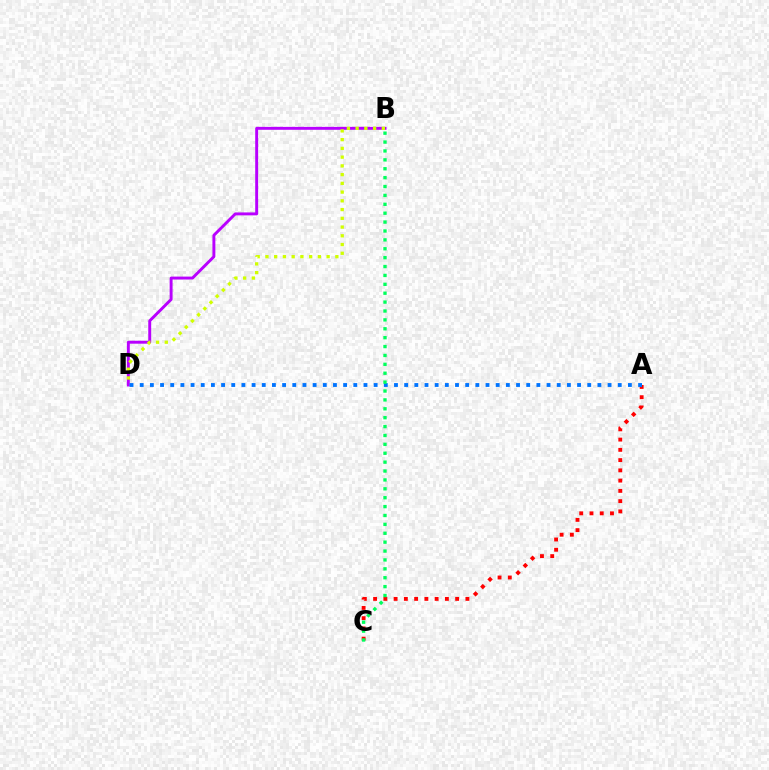{('A', 'C'): [{'color': '#ff0000', 'line_style': 'dotted', 'thickness': 2.79}], ('B', 'D'): [{'color': '#b900ff', 'line_style': 'solid', 'thickness': 2.11}, {'color': '#d1ff00', 'line_style': 'dotted', 'thickness': 2.37}], ('A', 'D'): [{'color': '#0074ff', 'line_style': 'dotted', 'thickness': 2.76}], ('B', 'C'): [{'color': '#00ff5c', 'line_style': 'dotted', 'thickness': 2.42}]}